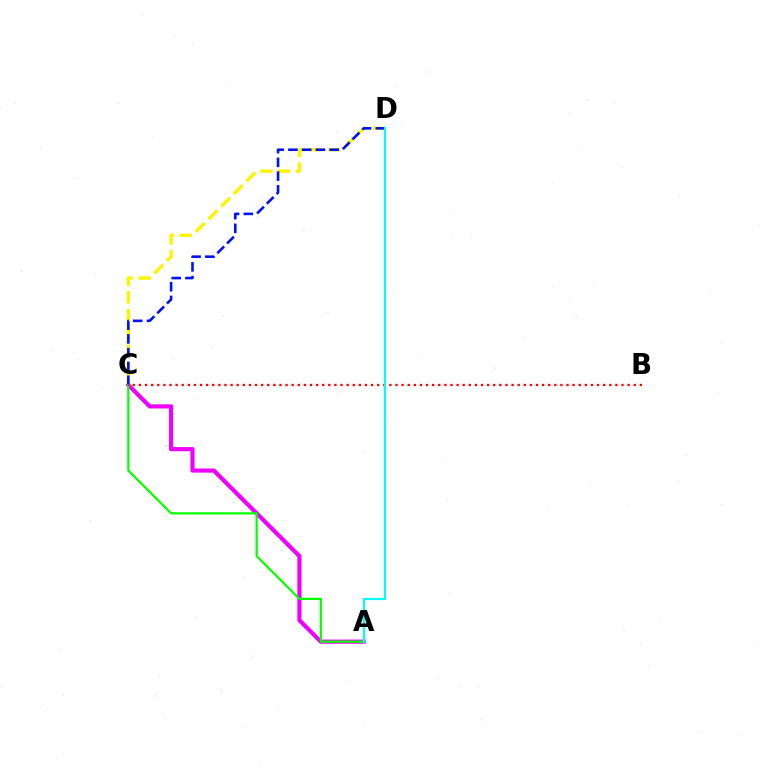{('C', 'D'): [{'color': '#fcf500', 'line_style': 'dashed', 'thickness': 2.42}, {'color': '#0010ff', 'line_style': 'dashed', 'thickness': 1.87}], ('A', 'C'): [{'color': '#ee00ff', 'line_style': 'solid', 'thickness': 2.99}, {'color': '#08ff00', 'line_style': 'solid', 'thickness': 1.6}], ('B', 'C'): [{'color': '#ff0000', 'line_style': 'dotted', 'thickness': 1.66}], ('A', 'D'): [{'color': '#00fff6', 'line_style': 'solid', 'thickness': 1.58}]}